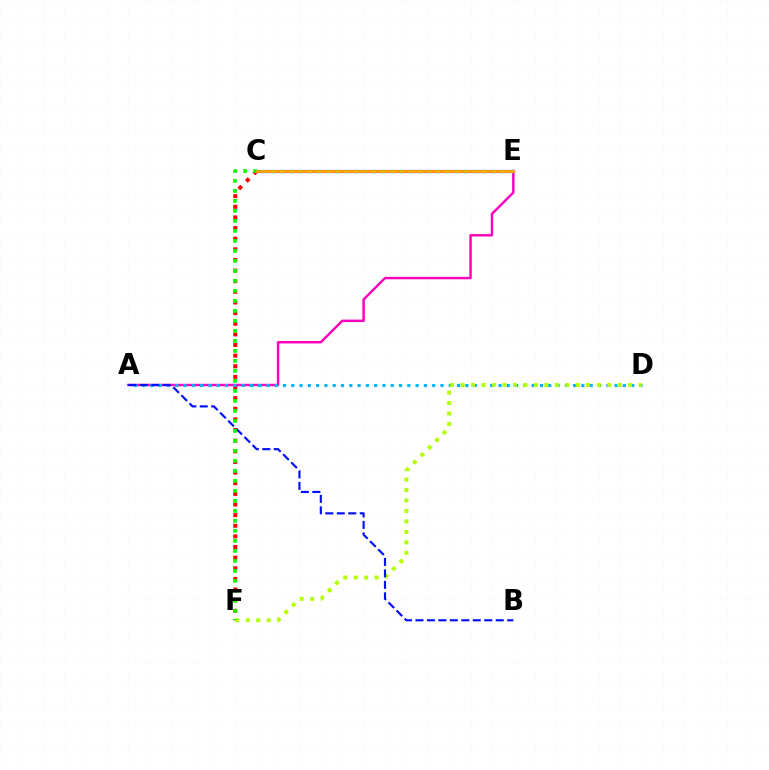{('C', 'E'): [{'color': '#9b00ff', 'line_style': 'solid', 'thickness': 2.25}, {'color': '#00ff9d', 'line_style': 'dotted', 'thickness': 2.49}, {'color': '#ffa500', 'line_style': 'solid', 'thickness': 1.97}], ('C', 'F'): [{'color': '#ff0000', 'line_style': 'dotted', 'thickness': 2.89}, {'color': '#08ff00', 'line_style': 'dotted', 'thickness': 2.72}], ('A', 'E'): [{'color': '#ff00bd', 'line_style': 'solid', 'thickness': 1.76}], ('A', 'D'): [{'color': '#00b5ff', 'line_style': 'dotted', 'thickness': 2.25}], ('D', 'F'): [{'color': '#b3ff00', 'line_style': 'dotted', 'thickness': 2.85}], ('A', 'B'): [{'color': '#0010ff', 'line_style': 'dashed', 'thickness': 1.56}]}